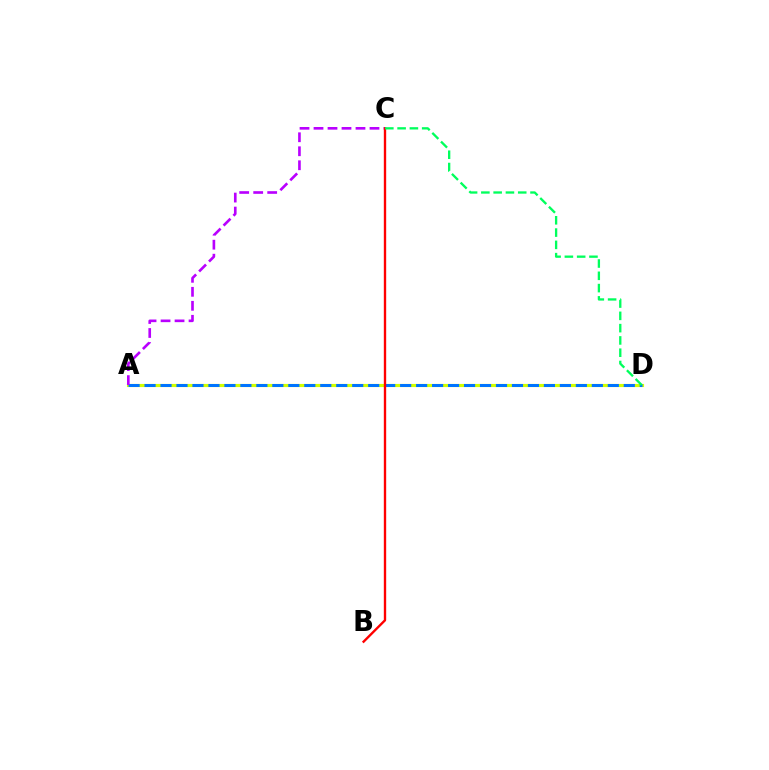{('A', 'D'): [{'color': '#d1ff00', 'line_style': 'solid', 'thickness': 2.27}, {'color': '#0074ff', 'line_style': 'dashed', 'thickness': 2.17}], ('A', 'C'): [{'color': '#b900ff', 'line_style': 'dashed', 'thickness': 1.9}], ('B', 'C'): [{'color': '#ff0000', 'line_style': 'solid', 'thickness': 1.7}], ('C', 'D'): [{'color': '#00ff5c', 'line_style': 'dashed', 'thickness': 1.67}]}